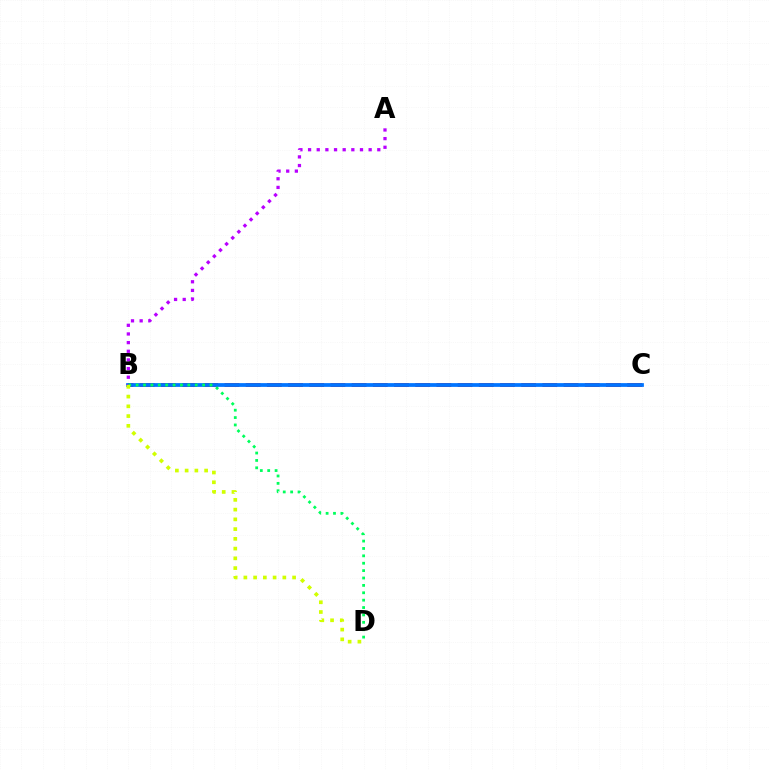{('B', 'C'): [{'color': '#ff0000', 'line_style': 'dashed', 'thickness': 2.88}, {'color': '#0074ff', 'line_style': 'solid', 'thickness': 2.71}], ('A', 'B'): [{'color': '#b900ff', 'line_style': 'dotted', 'thickness': 2.35}], ('B', 'D'): [{'color': '#00ff5c', 'line_style': 'dotted', 'thickness': 2.01}, {'color': '#d1ff00', 'line_style': 'dotted', 'thickness': 2.65}]}